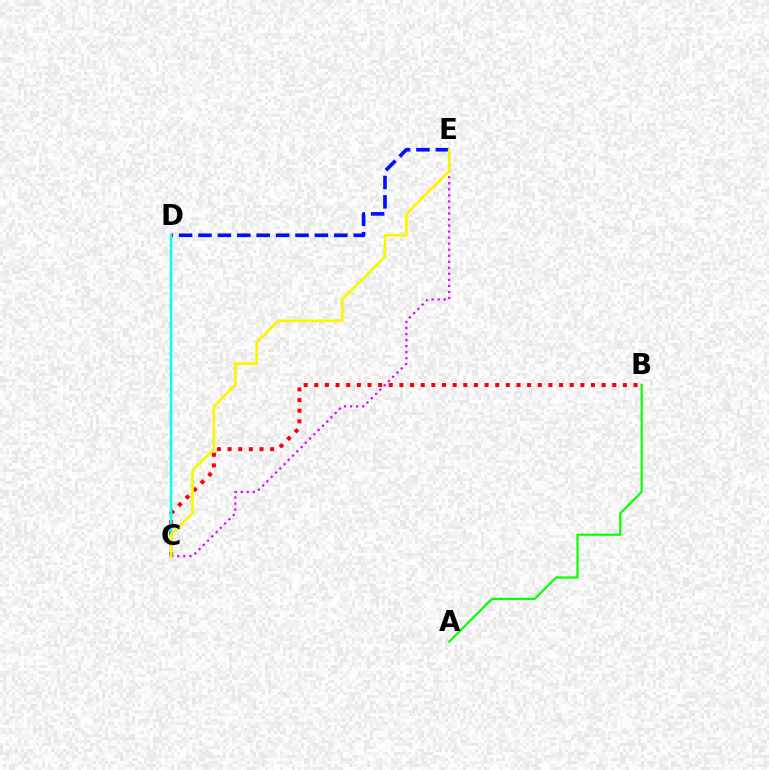{('A', 'B'): [{'color': '#08ff00', 'line_style': 'solid', 'thickness': 1.57}], ('D', 'E'): [{'color': '#0010ff', 'line_style': 'dashed', 'thickness': 2.64}], ('B', 'C'): [{'color': '#ff0000', 'line_style': 'dotted', 'thickness': 2.89}], ('C', 'D'): [{'color': '#00fff6', 'line_style': 'solid', 'thickness': 1.78}], ('C', 'E'): [{'color': '#ee00ff', 'line_style': 'dotted', 'thickness': 1.64}, {'color': '#fcf500', 'line_style': 'solid', 'thickness': 1.93}]}